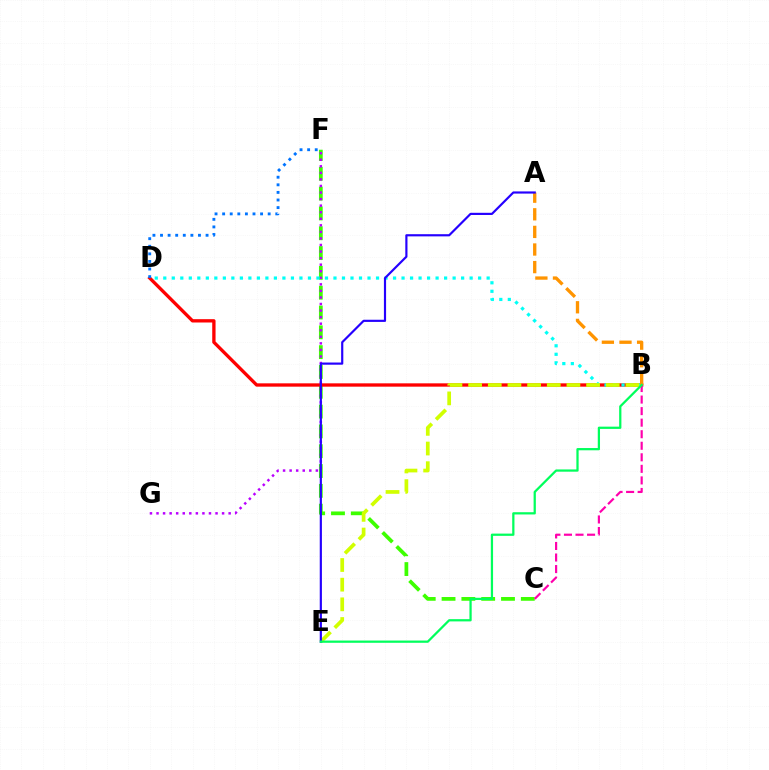{('C', 'F'): [{'color': '#3dff00', 'line_style': 'dashed', 'thickness': 2.69}], ('F', 'G'): [{'color': '#b900ff', 'line_style': 'dotted', 'thickness': 1.78}], ('B', 'D'): [{'color': '#ff0000', 'line_style': 'solid', 'thickness': 2.39}, {'color': '#00fff6', 'line_style': 'dotted', 'thickness': 2.31}], ('B', 'C'): [{'color': '#ff00ac', 'line_style': 'dashed', 'thickness': 1.57}], ('B', 'E'): [{'color': '#d1ff00', 'line_style': 'dashed', 'thickness': 2.67}, {'color': '#00ff5c', 'line_style': 'solid', 'thickness': 1.62}], ('A', 'B'): [{'color': '#ff9400', 'line_style': 'dashed', 'thickness': 2.39}], ('A', 'E'): [{'color': '#2500ff', 'line_style': 'solid', 'thickness': 1.56}], ('D', 'F'): [{'color': '#0074ff', 'line_style': 'dotted', 'thickness': 2.06}]}